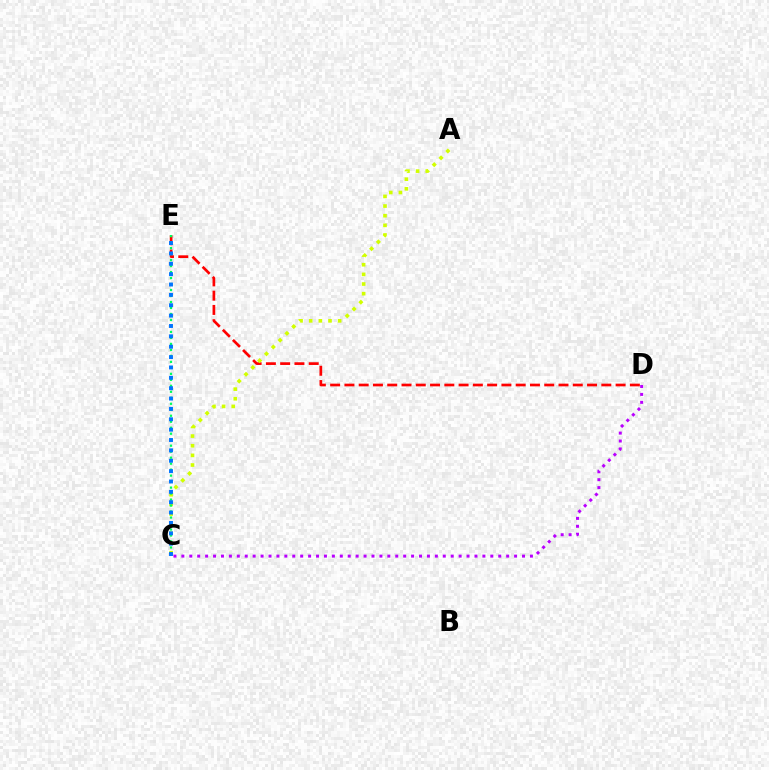{('D', 'E'): [{'color': '#ff0000', 'line_style': 'dashed', 'thickness': 1.94}], ('A', 'C'): [{'color': '#d1ff00', 'line_style': 'dotted', 'thickness': 2.62}], ('C', 'E'): [{'color': '#00ff5c', 'line_style': 'dotted', 'thickness': 1.63}, {'color': '#0074ff', 'line_style': 'dotted', 'thickness': 2.82}], ('C', 'D'): [{'color': '#b900ff', 'line_style': 'dotted', 'thickness': 2.15}]}